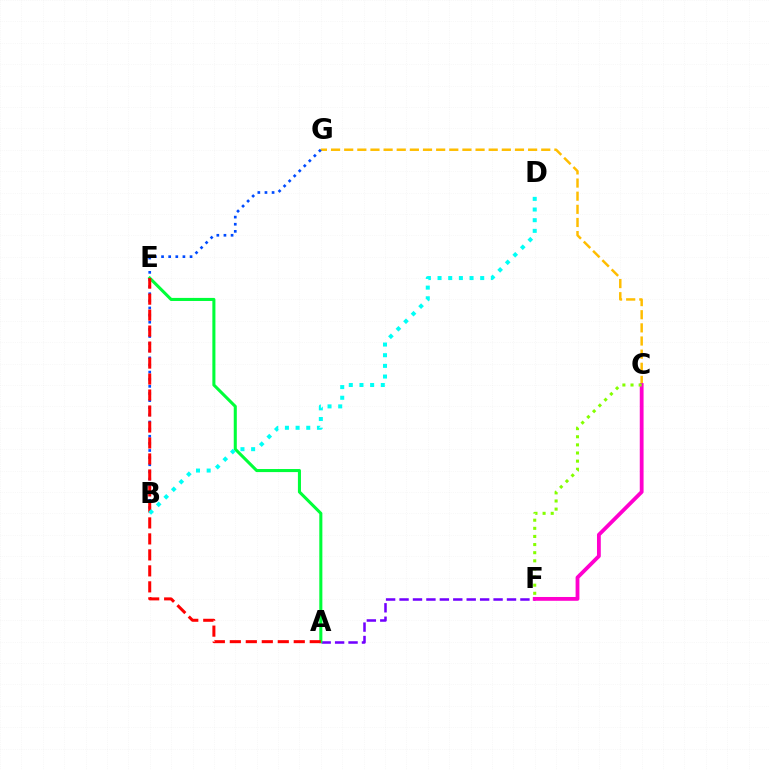{('C', 'G'): [{'color': '#ffbd00', 'line_style': 'dashed', 'thickness': 1.78}], ('A', 'F'): [{'color': '#7200ff', 'line_style': 'dashed', 'thickness': 1.82}], ('C', 'F'): [{'color': '#ff00cf', 'line_style': 'solid', 'thickness': 2.74}, {'color': '#84ff00', 'line_style': 'dotted', 'thickness': 2.21}], ('B', 'G'): [{'color': '#004bff', 'line_style': 'dotted', 'thickness': 1.94}], ('A', 'E'): [{'color': '#00ff39', 'line_style': 'solid', 'thickness': 2.2}, {'color': '#ff0000', 'line_style': 'dashed', 'thickness': 2.17}], ('B', 'D'): [{'color': '#00fff6', 'line_style': 'dotted', 'thickness': 2.9}]}